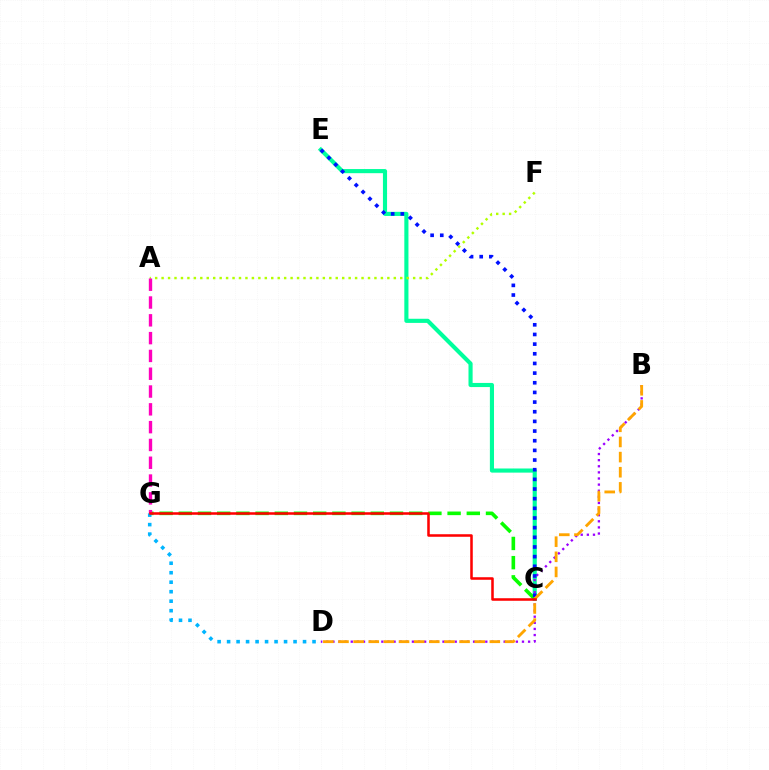{('C', 'E'): [{'color': '#00ff9d', 'line_style': 'solid', 'thickness': 2.97}, {'color': '#0010ff', 'line_style': 'dotted', 'thickness': 2.62}], ('B', 'D'): [{'color': '#9b00ff', 'line_style': 'dotted', 'thickness': 1.66}, {'color': '#ffa500', 'line_style': 'dashed', 'thickness': 2.06}], ('C', 'G'): [{'color': '#08ff00', 'line_style': 'dashed', 'thickness': 2.61}, {'color': '#ff0000', 'line_style': 'solid', 'thickness': 1.83}], ('A', 'F'): [{'color': '#b3ff00', 'line_style': 'dotted', 'thickness': 1.75}], ('D', 'G'): [{'color': '#00b5ff', 'line_style': 'dotted', 'thickness': 2.58}], ('A', 'G'): [{'color': '#ff00bd', 'line_style': 'dashed', 'thickness': 2.42}]}